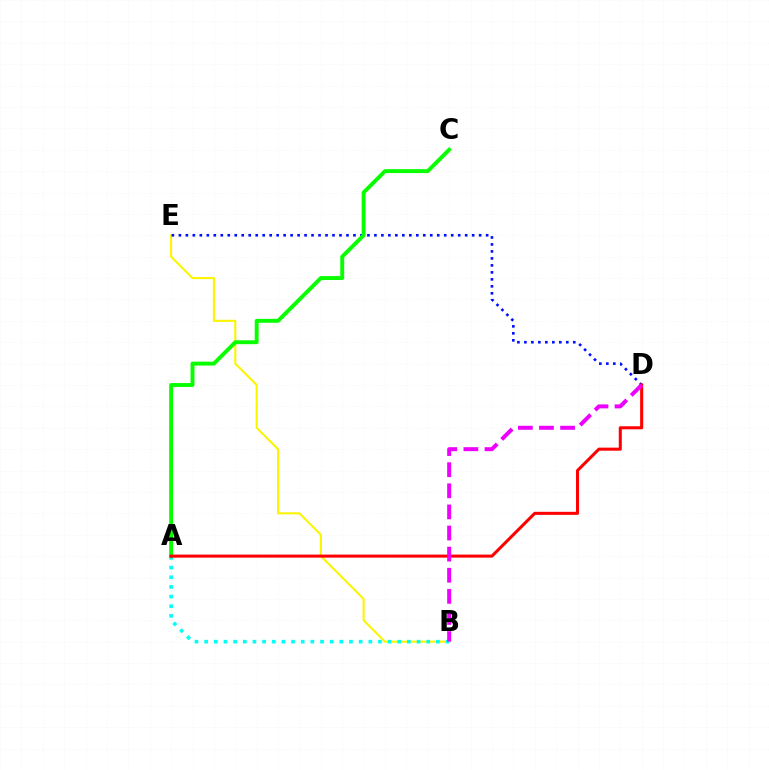{('B', 'E'): [{'color': '#fcf500', 'line_style': 'solid', 'thickness': 1.5}], ('A', 'B'): [{'color': '#00fff6', 'line_style': 'dotted', 'thickness': 2.62}], ('D', 'E'): [{'color': '#0010ff', 'line_style': 'dotted', 'thickness': 1.9}], ('A', 'C'): [{'color': '#08ff00', 'line_style': 'solid', 'thickness': 2.82}], ('A', 'D'): [{'color': '#ff0000', 'line_style': 'solid', 'thickness': 2.2}], ('B', 'D'): [{'color': '#ee00ff', 'line_style': 'dashed', 'thickness': 2.87}]}